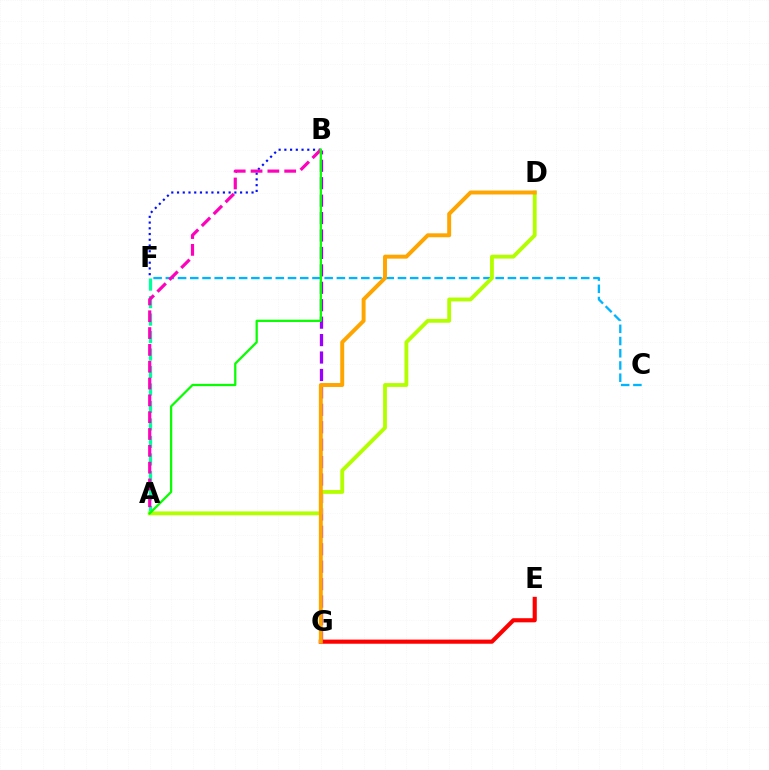{('C', 'F'): [{'color': '#00b5ff', 'line_style': 'dashed', 'thickness': 1.66}], ('B', 'G'): [{'color': '#9b00ff', 'line_style': 'dashed', 'thickness': 2.37}], ('E', 'G'): [{'color': '#ff0000', 'line_style': 'solid', 'thickness': 2.97}], ('A', 'F'): [{'color': '#00ff9d', 'line_style': 'dashed', 'thickness': 2.38}], ('B', 'F'): [{'color': '#0010ff', 'line_style': 'dotted', 'thickness': 1.56}], ('A', 'B'): [{'color': '#ff00bd', 'line_style': 'dashed', 'thickness': 2.29}, {'color': '#08ff00', 'line_style': 'solid', 'thickness': 1.62}], ('A', 'D'): [{'color': '#b3ff00', 'line_style': 'solid', 'thickness': 2.77}], ('D', 'G'): [{'color': '#ffa500', 'line_style': 'solid', 'thickness': 2.84}]}